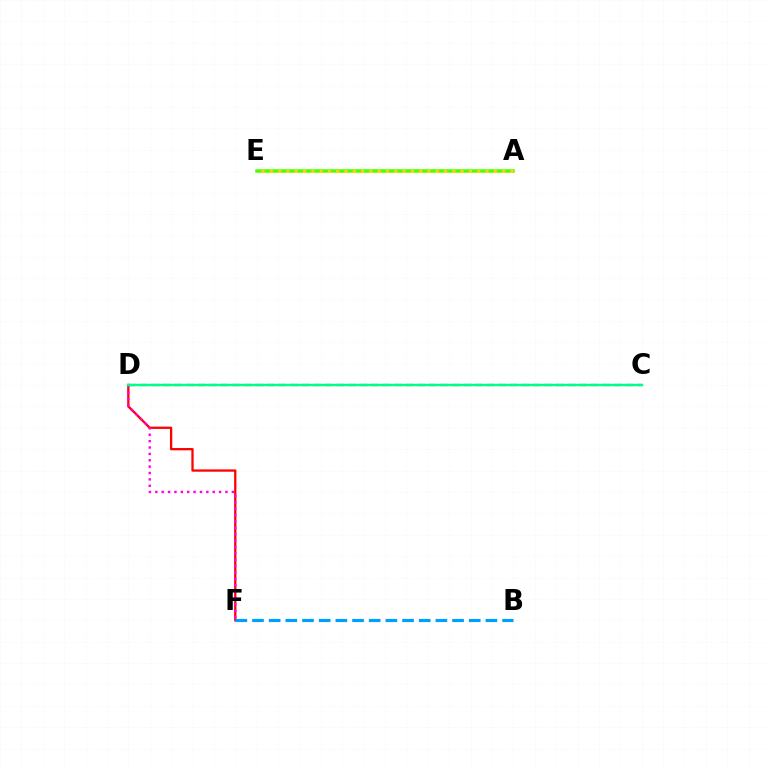{('C', 'D'): [{'color': '#3700ff', 'line_style': 'dashed', 'thickness': 1.57}, {'color': '#00ff86', 'line_style': 'solid', 'thickness': 1.73}], ('D', 'F'): [{'color': '#ff0000', 'line_style': 'solid', 'thickness': 1.65}, {'color': '#ff00ed', 'line_style': 'dotted', 'thickness': 1.73}], ('B', 'F'): [{'color': '#009eff', 'line_style': 'dashed', 'thickness': 2.27}], ('A', 'E'): [{'color': '#4fff00', 'line_style': 'solid', 'thickness': 2.53}, {'color': '#ffd500', 'line_style': 'dotted', 'thickness': 2.25}]}